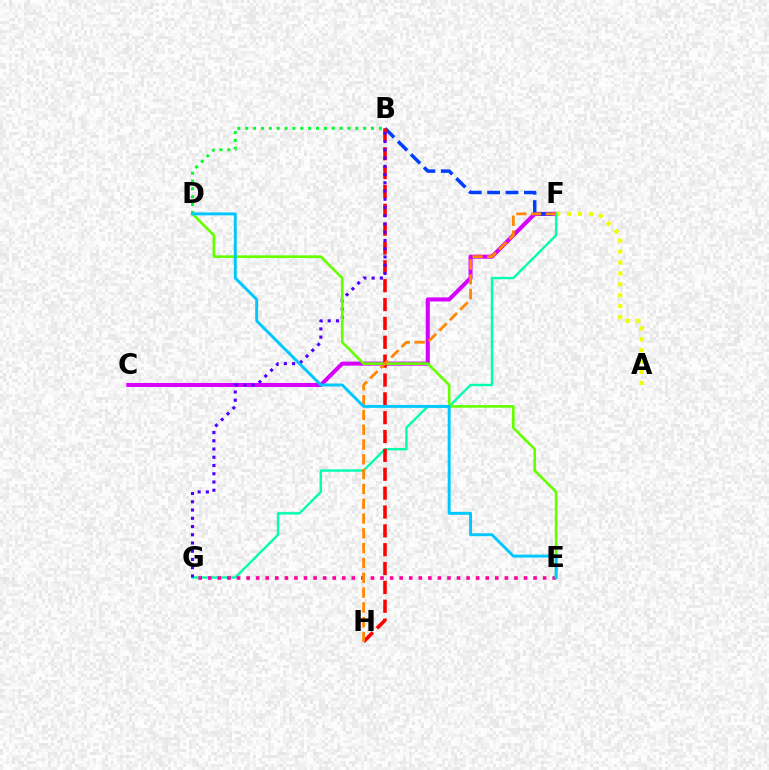{('C', 'F'): [{'color': '#d600ff', 'line_style': 'solid', 'thickness': 2.92}], ('A', 'F'): [{'color': '#eeff00', 'line_style': 'dotted', 'thickness': 2.96}], ('B', 'F'): [{'color': '#003fff', 'line_style': 'dashed', 'thickness': 2.5}], ('B', 'D'): [{'color': '#00ff27', 'line_style': 'dotted', 'thickness': 2.14}], ('F', 'G'): [{'color': '#00ffaf', 'line_style': 'solid', 'thickness': 1.72}], ('B', 'H'): [{'color': '#ff0000', 'line_style': 'dashed', 'thickness': 2.56}], ('E', 'G'): [{'color': '#ff00a0', 'line_style': 'dotted', 'thickness': 2.6}], ('B', 'G'): [{'color': '#4f00ff', 'line_style': 'dotted', 'thickness': 2.24}], ('D', 'E'): [{'color': '#66ff00', 'line_style': 'solid', 'thickness': 1.91}, {'color': '#00c7ff', 'line_style': 'solid', 'thickness': 2.11}], ('F', 'H'): [{'color': '#ff8800', 'line_style': 'dashed', 'thickness': 2.01}]}